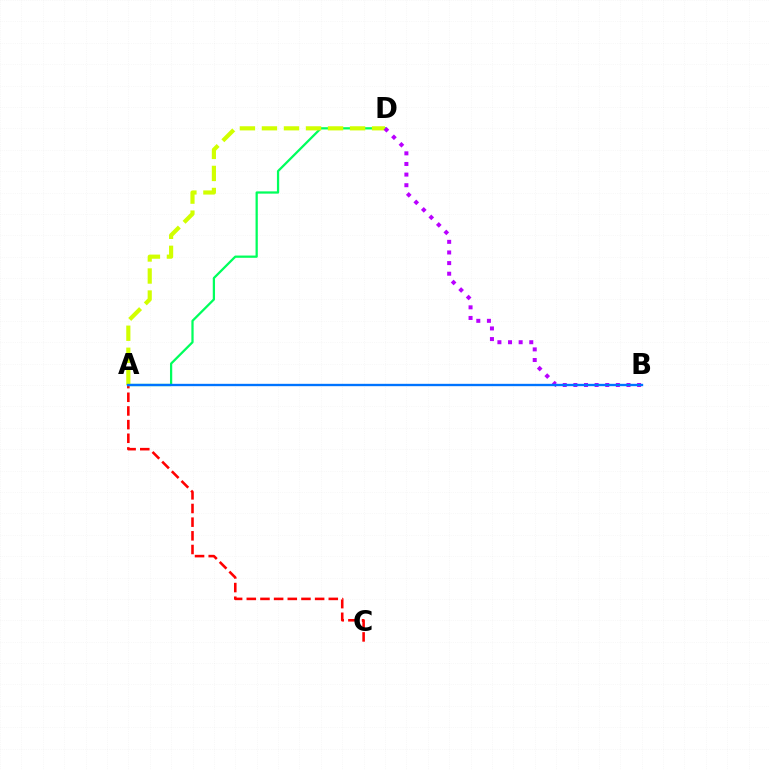{('A', 'C'): [{'color': '#ff0000', 'line_style': 'dashed', 'thickness': 1.86}], ('A', 'D'): [{'color': '#00ff5c', 'line_style': 'solid', 'thickness': 1.62}, {'color': '#d1ff00', 'line_style': 'dashed', 'thickness': 2.99}], ('B', 'D'): [{'color': '#b900ff', 'line_style': 'dotted', 'thickness': 2.89}], ('A', 'B'): [{'color': '#0074ff', 'line_style': 'solid', 'thickness': 1.69}]}